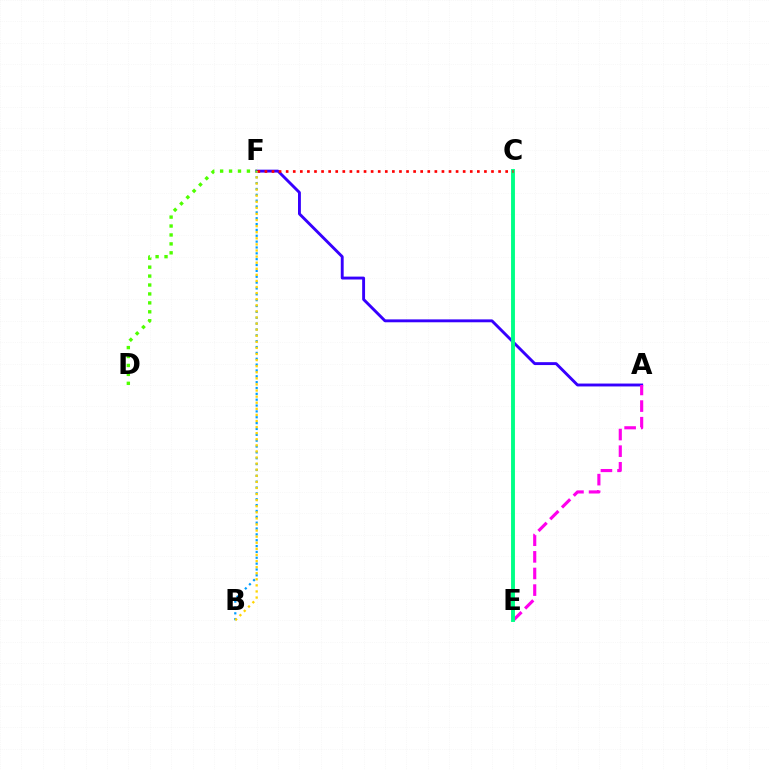{('A', 'F'): [{'color': '#3700ff', 'line_style': 'solid', 'thickness': 2.08}], ('A', 'E'): [{'color': '#ff00ed', 'line_style': 'dashed', 'thickness': 2.26}], ('C', 'E'): [{'color': '#00ff86', 'line_style': 'solid', 'thickness': 2.8}], ('B', 'F'): [{'color': '#009eff', 'line_style': 'dotted', 'thickness': 1.59}, {'color': '#ffd500', 'line_style': 'dotted', 'thickness': 1.65}], ('C', 'F'): [{'color': '#ff0000', 'line_style': 'dotted', 'thickness': 1.92}], ('D', 'F'): [{'color': '#4fff00', 'line_style': 'dotted', 'thickness': 2.43}]}